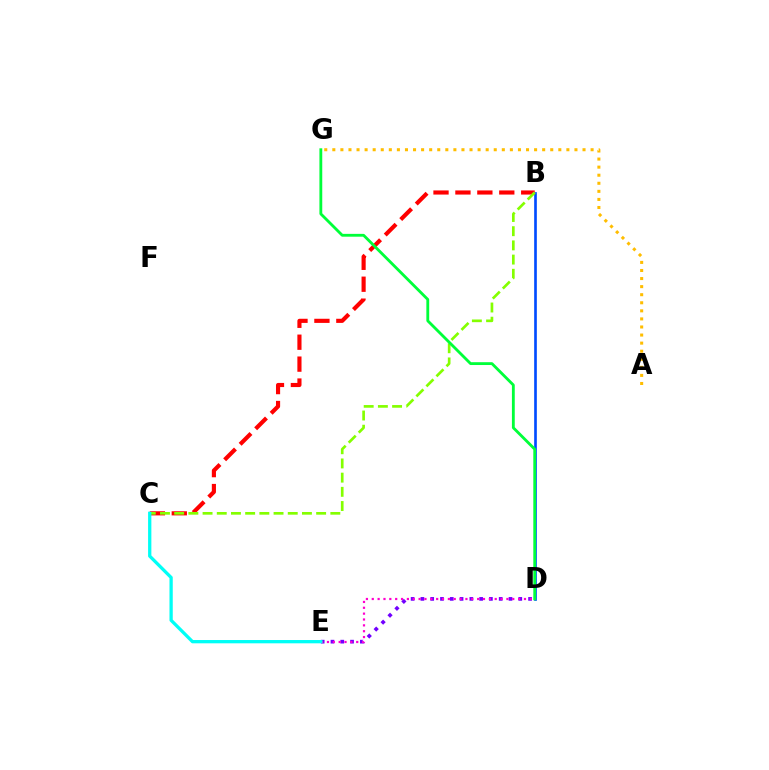{('B', 'D'): [{'color': '#004bff', 'line_style': 'solid', 'thickness': 1.92}], ('D', 'E'): [{'color': '#7200ff', 'line_style': 'dotted', 'thickness': 2.66}, {'color': '#ff00cf', 'line_style': 'dotted', 'thickness': 1.59}], ('B', 'C'): [{'color': '#ff0000', 'line_style': 'dashed', 'thickness': 2.98}, {'color': '#84ff00', 'line_style': 'dashed', 'thickness': 1.93}], ('A', 'G'): [{'color': '#ffbd00', 'line_style': 'dotted', 'thickness': 2.19}], ('C', 'E'): [{'color': '#00fff6', 'line_style': 'solid', 'thickness': 2.36}], ('D', 'G'): [{'color': '#00ff39', 'line_style': 'solid', 'thickness': 2.04}]}